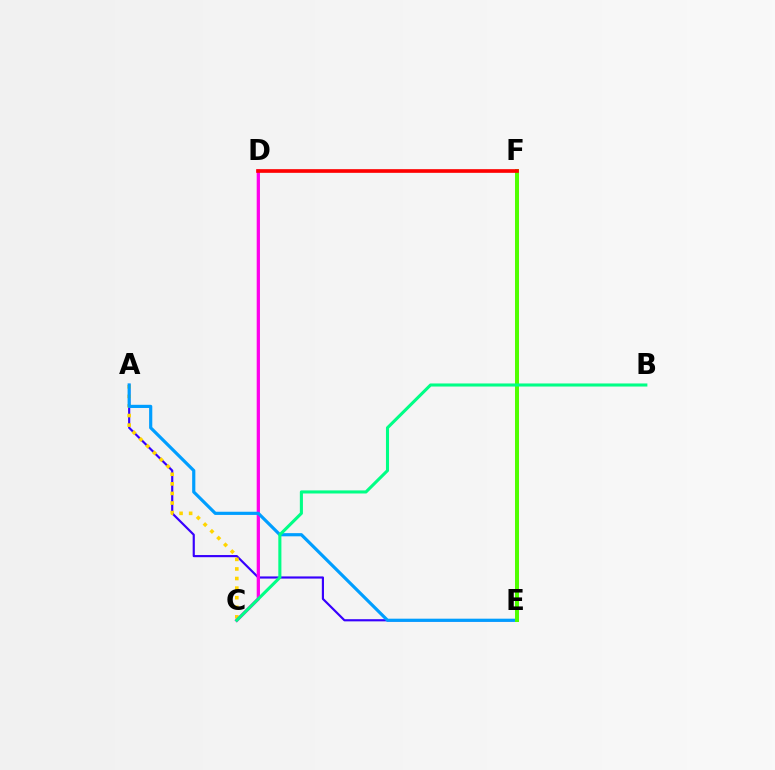{('A', 'E'): [{'color': '#3700ff', 'line_style': 'solid', 'thickness': 1.56}, {'color': '#009eff', 'line_style': 'solid', 'thickness': 2.29}], ('A', 'C'): [{'color': '#ffd500', 'line_style': 'dotted', 'thickness': 2.6}], ('C', 'D'): [{'color': '#ff00ed', 'line_style': 'solid', 'thickness': 2.35}], ('E', 'F'): [{'color': '#4fff00', 'line_style': 'solid', 'thickness': 2.89}], ('D', 'F'): [{'color': '#ff0000', 'line_style': 'solid', 'thickness': 2.64}], ('B', 'C'): [{'color': '#00ff86', 'line_style': 'solid', 'thickness': 2.22}]}